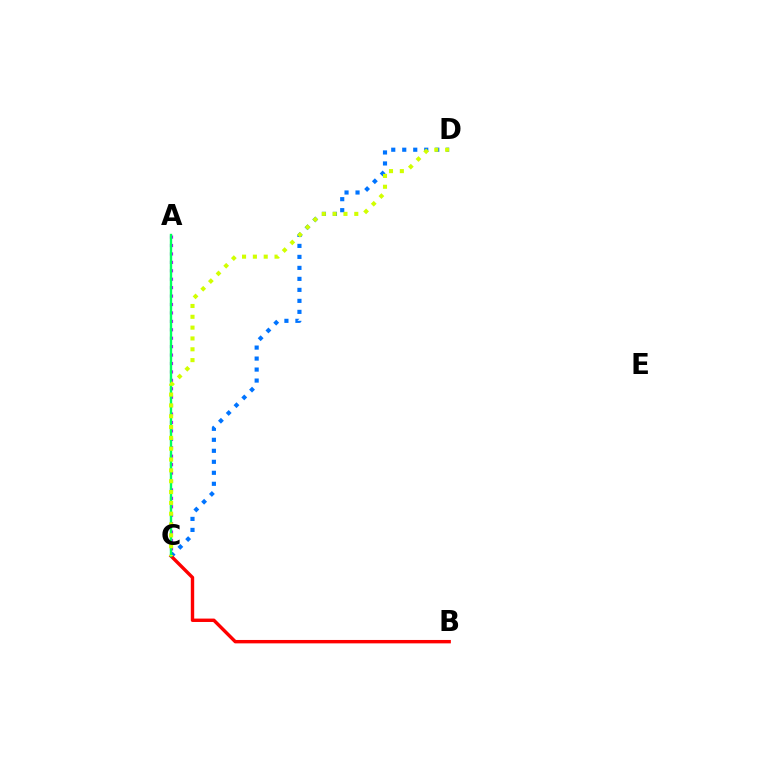{('A', 'C'): [{'color': '#b900ff', 'line_style': 'dotted', 'thickness': 2.29}, {'color': '#00ff5c', 'line_style': 'solid', 'thickness': 1.72}], ('C', 'D'): [{'color': '#0074ff', 'line_style': 'dotted', 'thickness': 2.99}, {'color': '#d1ff00', 'line_style': 'dotted', 'thickness': 2.94}], ('B', 'C'): [{'color': '#ff0000', 'line_style': 'solid', 'thickness': 2.45}]}